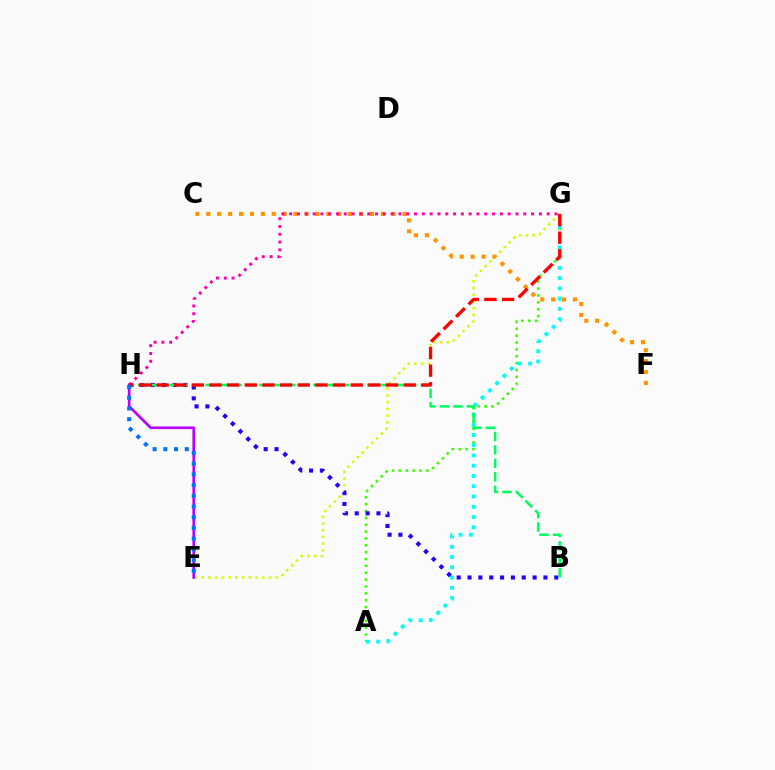{('E', 'G'): [{'color': '#d1ff00', 'line_style': 'dotted', 'thickness': 1.83}], ('A', 'G'): [{'color': '#3dff00', 'line_style': 'dotted', 'thickness': 1.86}, {'color': '#00fff6', 'line_style': 'dotted', 'thickness': 2.79}], ('C', 'F'): [{'color': '#ff9400', 'line_style': 'dotted', 'thickness': 2.96}], ('B', 'H'): [{'color': '#2500ff', 'line_style': 'dotted', 'thickness': 2.95}, {'color': '#00ff5c', 'line_style': 'dashed', 'thickness': 1.83}], ('E', 'H'): [{'color': '#b900ff', 'line_style': 'solid', 'thickness': 1.92}, {'color': '#0074ff', 'line_style': 'dotted', 'thickness': 2.91}], ('G', 'H'): [{'color': '#ff00ac', 'line_style': 'dotted', 'thickness': 2.12}, {'color': '#ff0000', 'line_style': 'dashed', 'thickness': 2.4}]}